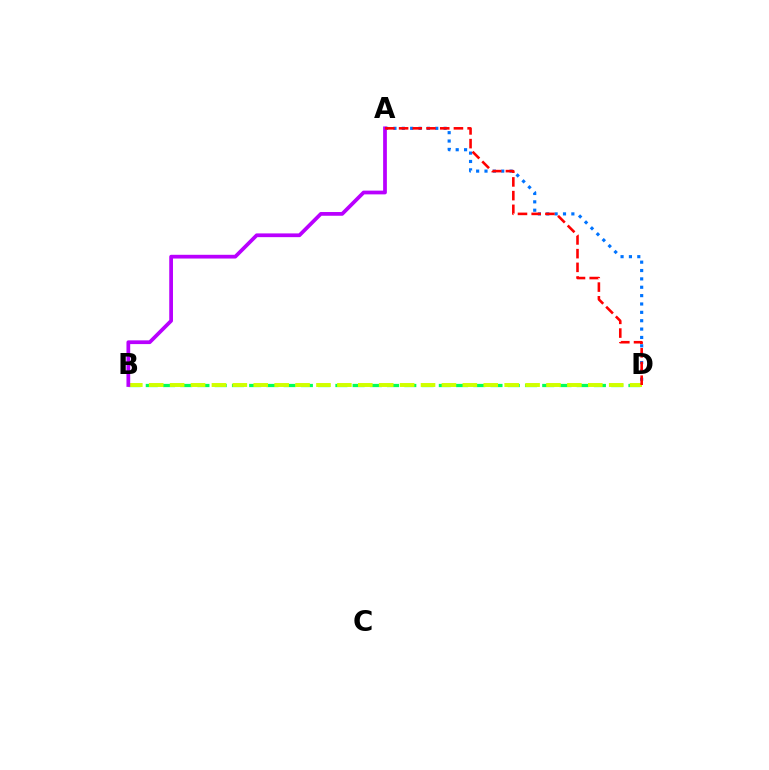{('A', 'D'): [{'color': '#0074ff', 'line_style': 'dotted', 'thickness': 2.27}, {'color': '#ff0000', 'line_style': 'dashed', 'thickness': 1.86}], ('B', 'D'): [{'color': '#00ff5c', 'line_style': 'dashed', 'thickness': 2.34}, {'color': '#d1ff00', 'line_style': 'dashed', 'thickness': 2.84}], ('A', 'B'): [{'color': '#b900ff', 'line_style': 'solid', 'thickness': 2.69}]}